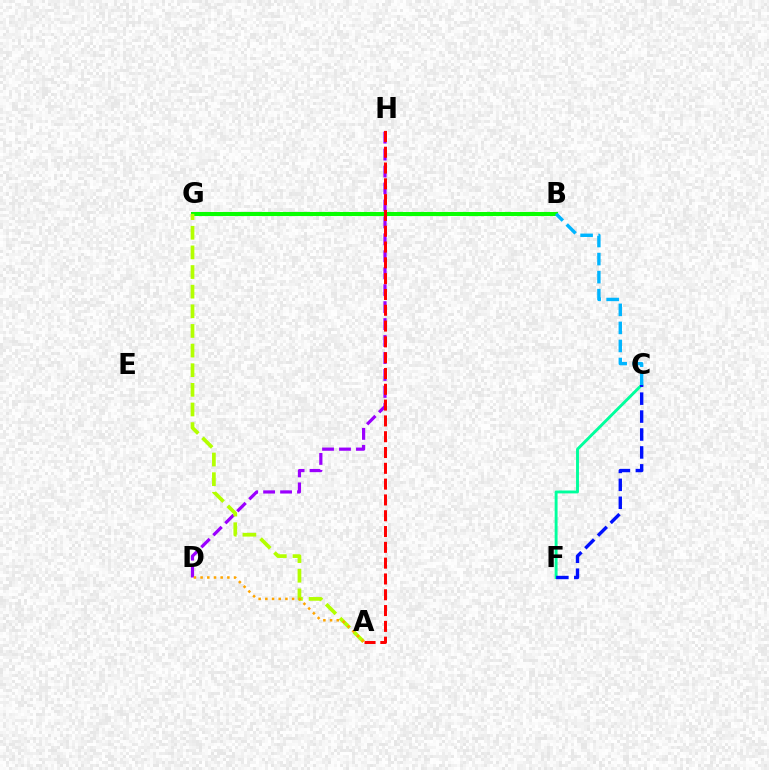{('C', 'F'): [{'color': '#00ff9d', 'line_style': 'solid', 'thickness': 2.09}, {'color': '#0010ff', 'line_style': 'dashed', 'thickness': 2.44}], ('D', 'H'): [{'color': '#9b00ff', 'line_style': 'dashed', 'thickness': 2.3}], ('B', 'G'): [{'color': '#ff00bd', 'line_style': 'dotted', 'thickness': 2.77}, {'color': '#08ff00', 'line_style': 'solid', 'thickness': 2.92}], ('A', 'H'): [{'color': '#ff0000', 'line_style': 'dashed', 'thickness': 2.15}], ('A', 'G'): [{'color': '#b3ff00', 'line_style': 'dashed', 'thickness': 2.67}], ('A', 'D'): [{'color': '#ffa500', 'line_style': 'dotted', 'thickness': 1.82}], ('B', 'C'): [{'color': '#00b5ff', 'line_style': 'dashed', 'thickness': 2.45}]}